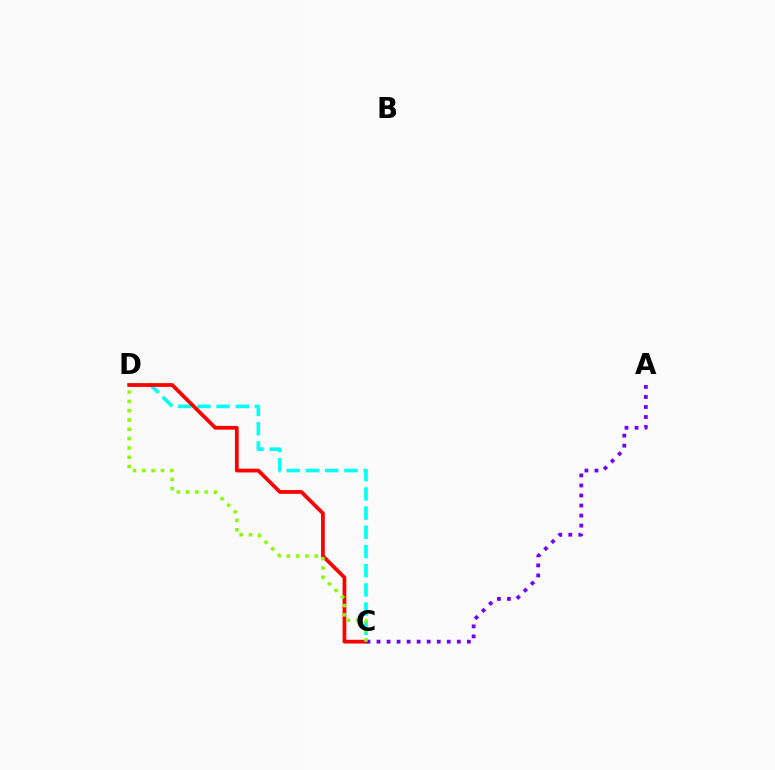{('C', 'D'): [{'color': '#00fff6', 'line_style': 'dashed', 'thickness': 2.61}, {'color': '#ff0000', 'line_style': 'solid', 'thickness': 2.7}, {'color': '#84ff00', 'line_style': 'dotted', 'thickness': 2.53}], ('A', 'C'): [{'color': '#7200ff', 'line_style': 'dotted', 'thickness': 2.73}]}